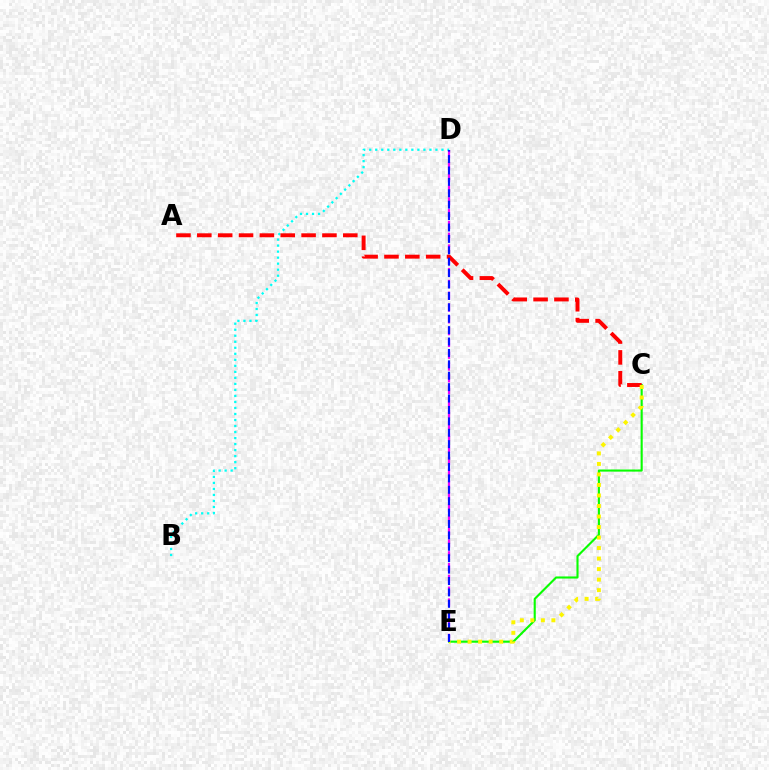{('C', 'E'): [{'color': '#08ff00', 'line_style': 'solid', 'thickness': 1.52}, {'color': '#fcf500', 'line_style': 'dotted', 'thickness': 2.86}], ('D', 'E'): [{'color': '#ee00ff', 'line_style': 'dashed', 'thickness': 1.6}, {'color': '#0010ff', 'line_style': 'dashed', 'thickness': 1.55}], ('B', 'D'): [{'color': '#00fff6', 'line_style': 'dotted', 'thickness': 1.64}], ('A', 'C'): [{'color': '#ff0000', 'line_style': 'dashed', 'thickness': 2.83}]}